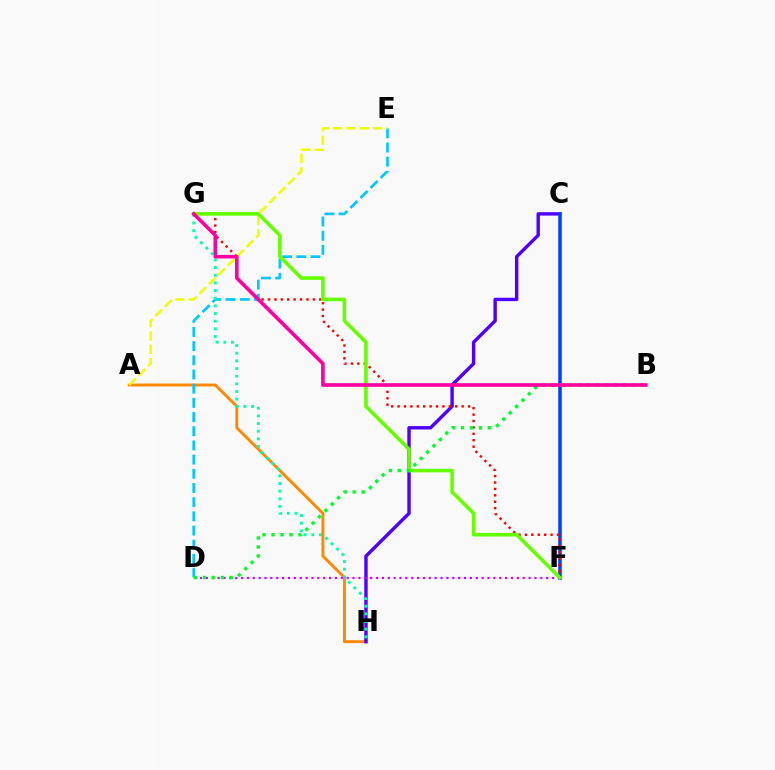{('A', 'H'): [{'color': '#ff8800', 'line_style': 'solid', 'thickness': 2.09}], ('D', 'E'): [{'color': '#00c7ff', 'line_style': 'dashed', 'thickness': 1.93}], ('A', 'E'): [{'color': '#eeff00', 'line_style': 'dashed', 'thickness': 1.81}], ('C', 'H'): [{'color': '#4f00ff', 'line_style': 'solid', 'thickness': 2.45}], ('C', 'F'): [{'color': '#003fff', 'line_style': 'solid', 'thickness': 2.53}], ('D', 'F'): [{'color': '#d600ff', 'line_style': 'dotted', 'thickness': 1.59}], ('F', 'G'): [{'color': '#ff0000', 'line_style': 'dotted', 'thickness': 1.74}, {'color': '#66ff00', 'line_style': 'solid', 'thickness': 2.59}], ('G', 'H'): [{'color': '#00ffaf', 'line_style': 'dotted', 'thickness': 2.08}], ('B', 'D'): [{'color': '#00ff27', 'line_style': 'dotted', 'thickness': 2.44}], ('B', 'G'): [{'color': '#ff00a0', 'line_style': 'solid', 'thickness': 2.6}]}